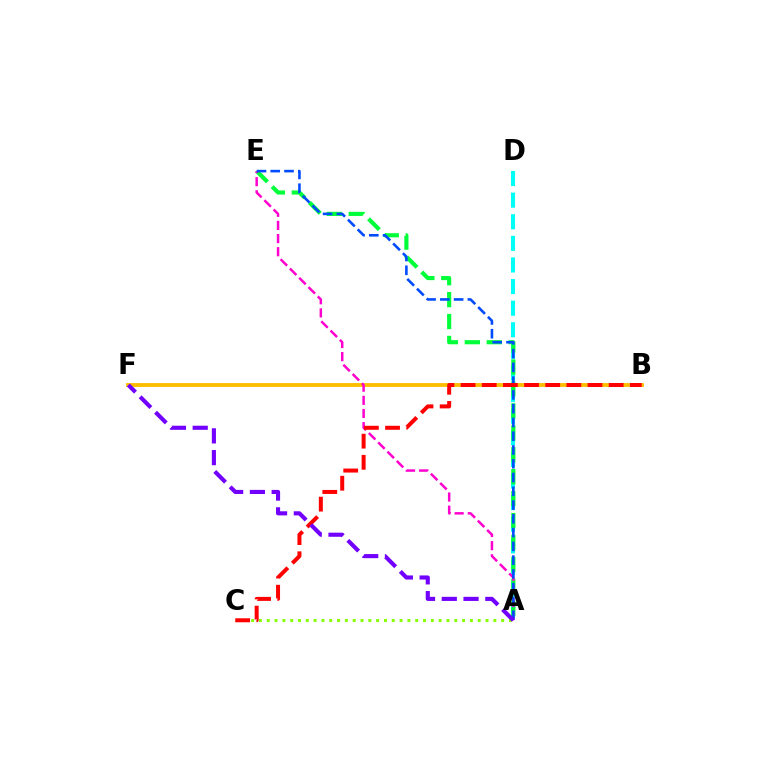{('A', 'D'): [{'color': '#00fff6', 'line_style': 'dashed', 'thickness': 2.93}], ('A', 'C'): [{'color': '#84ff00', 'line_style': 'dotted', 'thickness': 2.12}], ('A', 'E'): [{'color': '#00ff39', 'line_style': 'dashed', 'thickness': 2.98}, {'color': '#ff00cf', 'line_style': 'dashed', 'thickness': 1.79}, {'color': '#004bff', 'line_style': 'dashed', 'thickness': 1.87}], ('B', 'F'): [{'color': '#ffbd00', 'line_style': 'solid', 'thickness': 2.77}], ('B', 'C'): [{'color': '#ff0000', 'line_style': 'dashed', 'thickness': 2.87}], ('A', 'F'): [{'color': '#7200ff', 'line_style': 'dashed', 'thickness': 2.96}]}